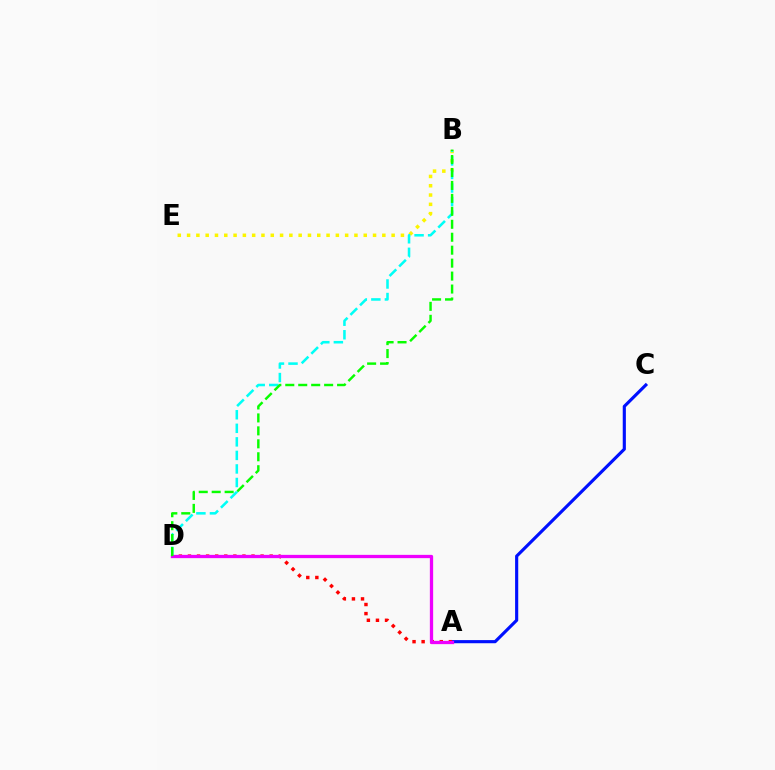{('B', 'E'): [{'color': '#fcf500', 'line_style': 'dotted', 'thickness': 2.53}], ('A', 'C'): [{'color': '#0010ff', 'line_style': 'solid', 'thickness': 2.26}], ('B', 'D'): [{'color': '#00fff6', 'line_style': 'dashed', 'thickness': 1.84}, {'color': '#08ff00', 'line_style': 'dashed', 'thickness': 1.76}], ('A', 'D'): [{'color': '#ff0000', 'line_style': 'dotted', 'thickness': 2.47}, {'color': '#ee00ff', 'line_style': 'solid', 'thickness': 2.36}]}